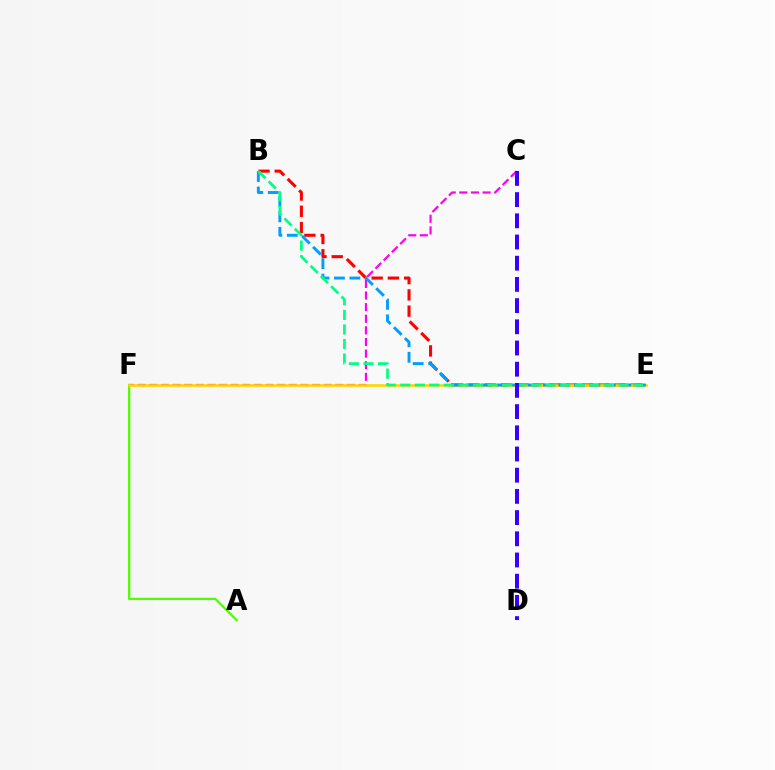{('C', 'F'): [{'color': '#ff00ed', 'line_style': 'dashed', 'thickness': 1.58}], ('B', 'E'): [{'color': '#ff0000', 'line_style': 'dashed', 'thickness': 2.21}, {'color': '#009eff', 'line_style': 'dashed', 'thickness': 2.1}, {'color': '#00ff86', 'line_style': 'dashed', 'thickness': 1.98}], ('A', 'F'): [{'color': '#4fff00', 'line_style': 'solid', 'thickness': 1.64}], ('E', 'F'): [{'color': '#ffd500', 'line_style': 'solid', 'thickness': 1.9}], ('C', 'D'): [{'color': '#3700ff', 'line_style': 'dashed', 'thickness': 2.88}]}